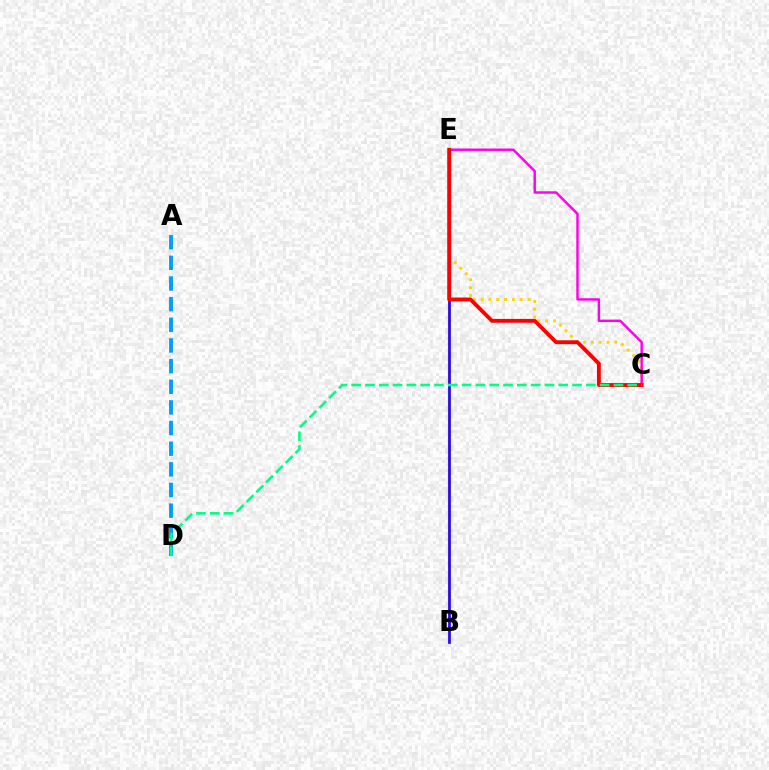{('C', 'E'): [{'color': '#ffd500', 'line_style': 'dotted', 'thickness': 2.12}, {'color': '#ff00ed', 'line_style': 'solid', 'thickness': 1.76}, {'color': '#ff0000', 'line_style': 'solid', 'thickness': 2.78}], ('A', 'D'): [{'color': '#009eff', 'line_style': 'dashed', 'thickness': 2.81}], ('B', 'E'): [{'color': '#4fff00', 'line_style': 'solid', 'thickness': 1.62}, {'color': '#3700ff', 'line_style': 'solid', 'thickness': 1.97}], ('C', 'D'): [{'color': '#00ff86', 'line_style': 'dashed', 'thickness': 1.88}]}